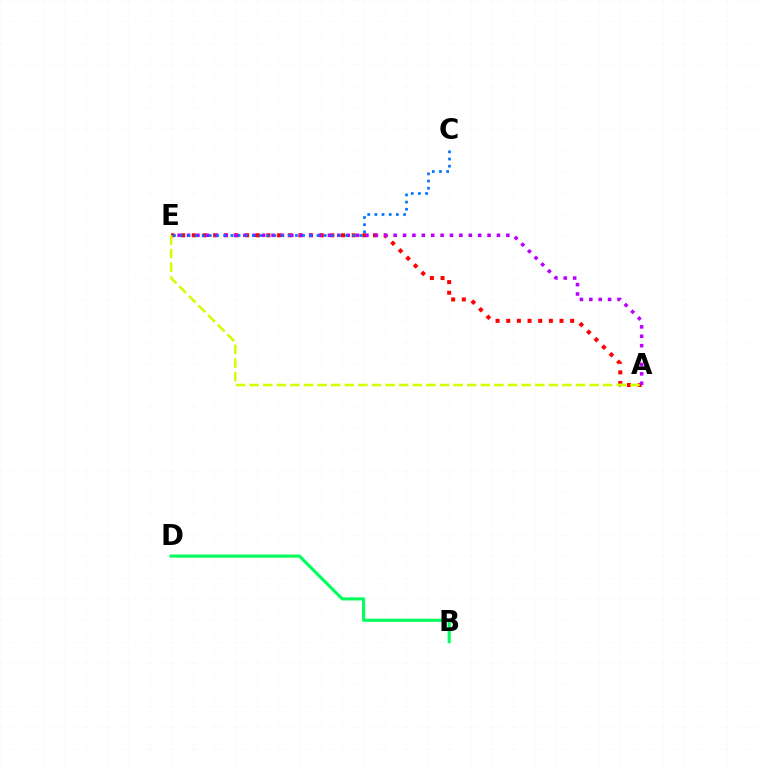{('A', 'E'): [{'color': '#ff0000', 'line_style': 'dotted', 'thickness': 2.9}, {'color': '#b900ff', 'line_style': 'dotted', 'thickness': 2.55}, {'color': '#d1ff00', 'line_style': 'dashed', 'thickness': 1.85}], ('B', 'D'): [{'color': '#00ff5c', 'line_style': 'solid', 'thickness': 2.24}], ('C', 'E'): [{'color': '#0074ff', 'line_style': 'dotted', 'thickness': 1.95}]}